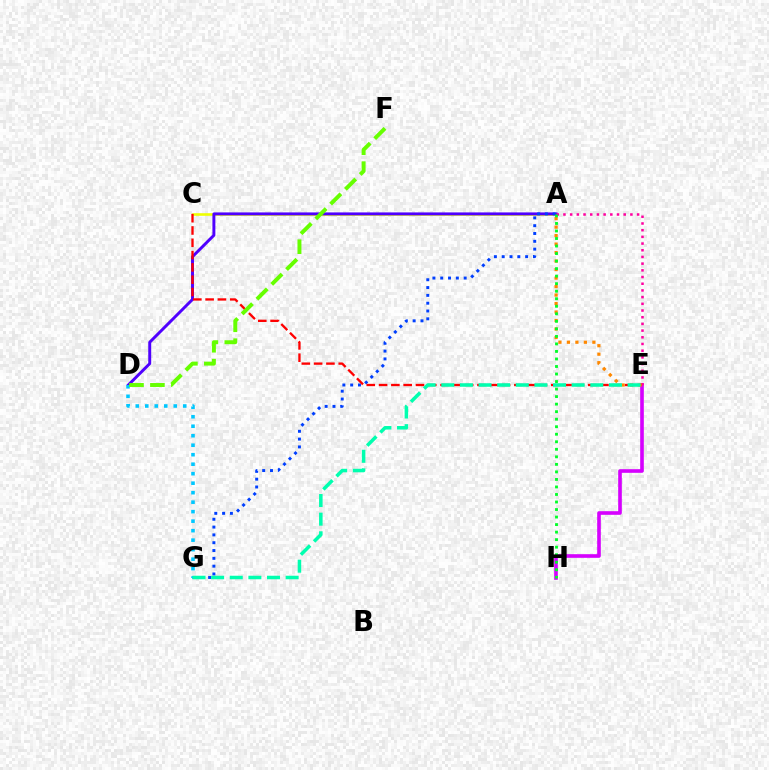{('A', 'C'): [{'color': '#eeff00', 'line_style': 'solid', 'thickness': 1.88}], ('A', 'D'): [{'color': '#4f00ff', 'line_style': 'solid', 'thickness': 2.12}], ('E', 'H'): [{'color': '#d600ff', 'line_style': 'solid', 'thickness': 2.61}], ('A', 'G'): [{'color': '#003fff', 'line_style': 'dotted', 'thickness': 2.12}], ('A', 'E'): [{'color': '#ff00a0', 'line_style': 'dotted', 'thickness': 1.82}, {'color': '#ff8800', 'line_style': 'dotted', 'thickness': 2.31}], ('D', 'G'): [{'color': '#00c7ff', 'line_style': 'dotted', 'thickness': 2.58}], ('C', 'E'): [{'color': '#ff0000', 'line_style': 'dashed', 'thickness': 1.67}], ('D', 'F'): [{'color': '#66ff00', 'line_style': 'dashed', 'thickness': 2.84}], ('A', 'H'): [{'color': '#00ff27', 'line_style': 'dotted', 'thickness': 2.05}], ('E', 'G'): [{'color': '#00ffaf', 'line_style': 'dashed', 'thickness': 2.53}]}